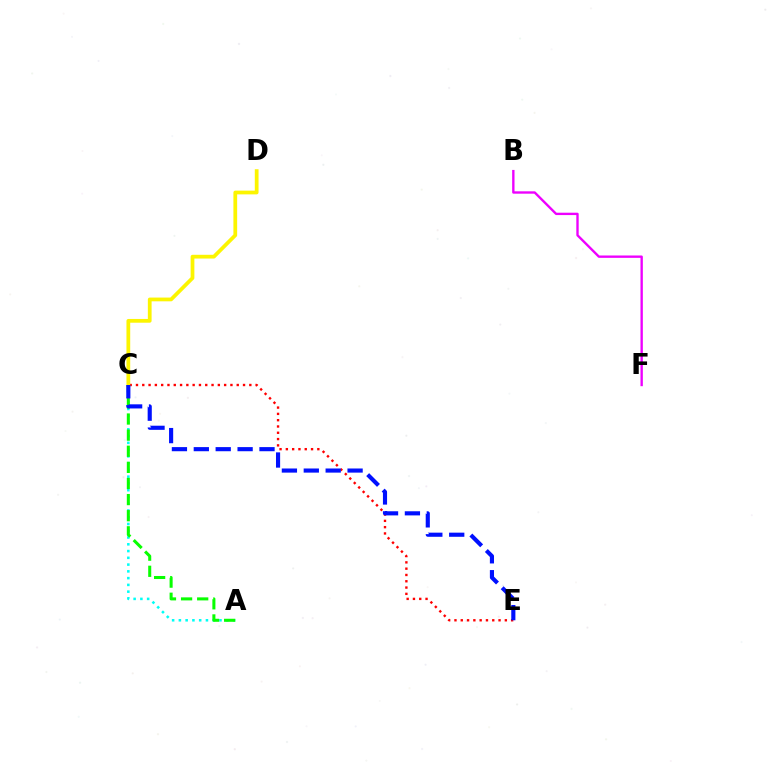{('A', 'C'): [{'color': '#00fff6', 'line_style': 'dotted', 'thickness': 1.84}, {'color': '#08ff00', 'line_style': 'dashed', 'thickness': 2.19}], ('C', 'E'): [{'color': '#ff0000', 'line_style': 'dotted', 'thickness': 1.71}, {'color': '#0010ff', 'line_style': 'dashed', 'thickness': 2.97}], ('C', 'D'): [{'color': '#fcf500', 'line_style': 'solid', 'thickness': 2.7}], ('B', 'F'): [{'color': '#ee00ff', 'line_style': 'solid', 'thickness': 1.7}]}